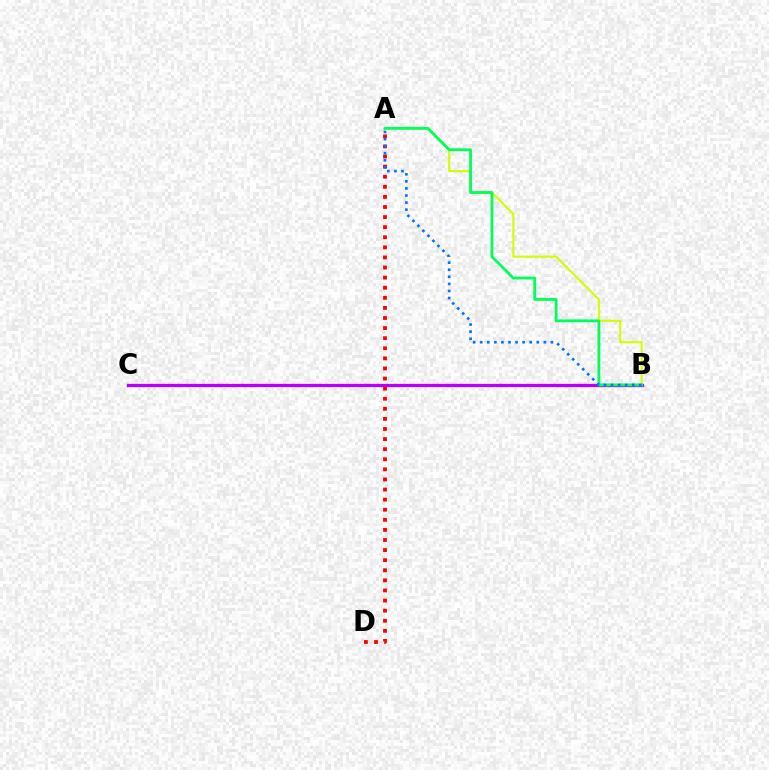{('A', 'B'): [{'color': '#d1ff00', 'line_style': 'solid', 'thickness': 1.53}, {'color': '#00ff5c', 'line_style': 'solid', 'thickness': 2.02}, {'color': '#0074ff', 'line_style': 'dotted', 'thickness': 1.92}], ('B', 'C'): [{'color': '#b900ff', 'line_style': 'solid', 'thickness': 2.35}], ('A', 'D'): [{'color': '#ff0000', 'line_style': 'dotted', 'thickness': 2.74}]}